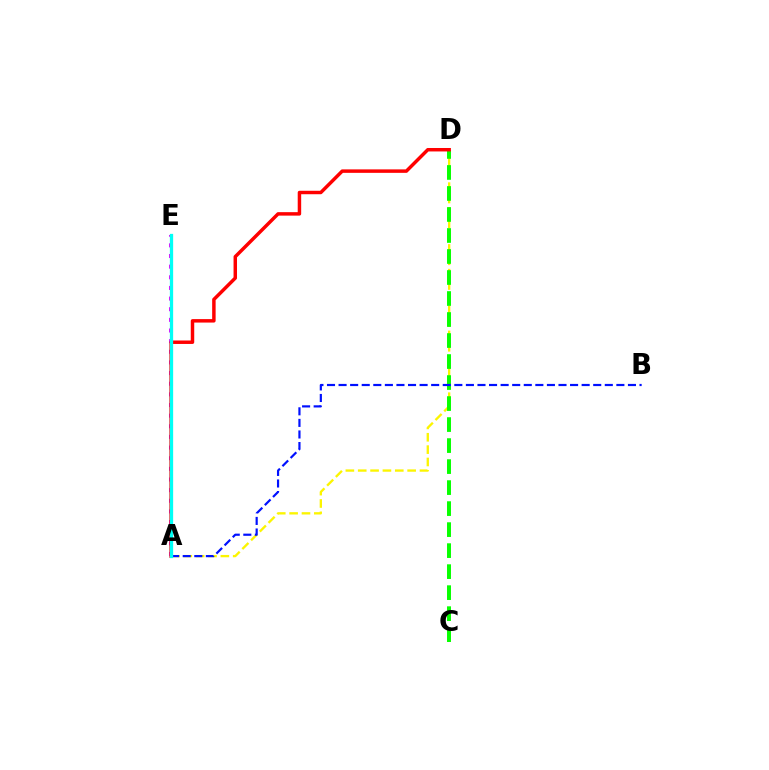{('A', 'D'): [{'color': '#fcf500', 'line_style': 'dashed', 'thickness': 1.68}, {'color': '#ff0000', 'line_style': 'solid', 'thickness': 2.49}], ('C', 'D'): [{'color': '#08ff00', 'line_style': 'dashed', 'thickness': 2.85}], ('A', 'E'): [{'color': '#ee00ff', 'line_style': 'dotted', 'thickness': 2.89}, {'color': '#00fff6', 'line_style': 'solid', 'thickness': 2.36}], ('A', 'B'): [{'color': '#0010ff', 'line_style': 'dashed', 'thickness': 1.57}]}